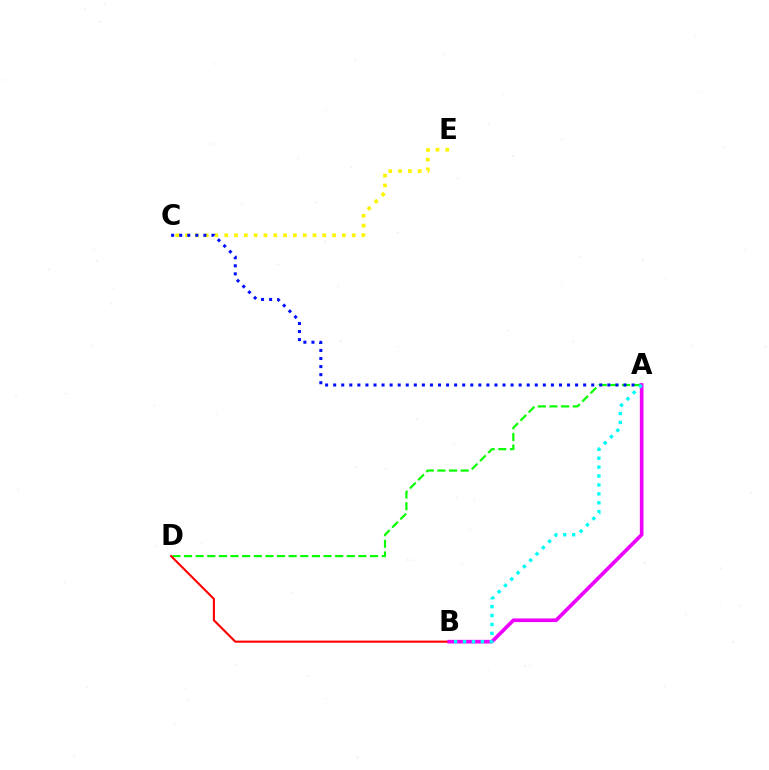{('A', 'D'): [{'color': '#08ff00', 'line_style': 'dashed', 'thickness': 1.58}], ('C', 'E'): [{'color': '#fcf500', 'line_style': 'dotted', 'thickness': 2.66}], ('B', 'D'): [{'color': '#ff0000', 'line_style': 'solid', 'thickness': 1.52}], ('A', 'C'): [{'color': '#0010ff', 'line_style': 'dotted', 'thickness': 2.19}], ('A', 'B'): [{'color': '#ee00ff', 'line_style': 'solid', 'thickness': 2.63}, {'color': '#00fff6', 'line_style': 'dotted', 'thickness': 2.42}]}